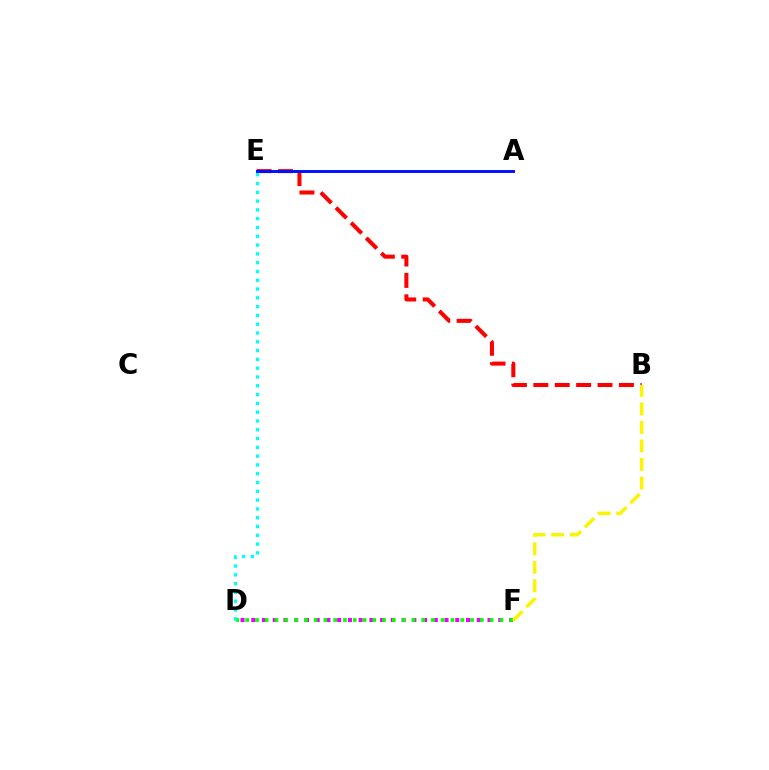{('D', 'F'): [{'color': '#ee00ff', 'line_style': 'dotted', 'thickness': 2.92}, {'color': '#08ff00', 'line_style': 'dotted', 'thickness': 2.66}], ('B', 'E'): [{'color': '#ff0000', 'line_style': 'dashed', 'thickness': 2.91}], ('D', 'E'): [{'color': '#00fff6', 'line_style': 'dotted', 'thickness': 2.39}], ('B', 'F'): [{'color': '#fcf500', 'line_style': 'dashed', 'thickness': 2.51}], ('A', 'E'): [{'color': '#0010ff', 'line_style': 'solid', 'thickness': 2.11}]}